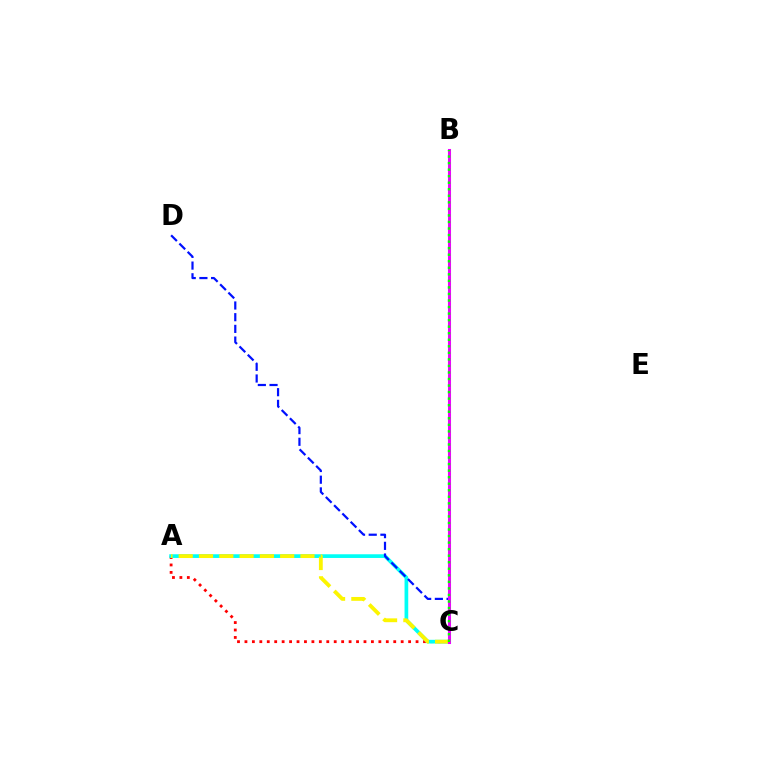{('A', 'C'): [{'color': '#ff0000', 'line_style': 'dotted', 'thickness': 2.02}, {'color': '#00fff6', 'line_style': 'solid', 'thickness': 2.66}, {'color': '#fcf500', 'line_style': 'dashed', 'thickness': 2.76}], ('C', 'D'): [{'color': '#0010ff', 'line_style': 'dashed', 'thickness': 1.59}], ('B', 'C'): [{'color': '#ee00ff', 'line_style': 'solid', 'thickness': 2.2}, {'color': '#08ff00', 'line_style': 'dotted', 'thickness': 1.78}]}